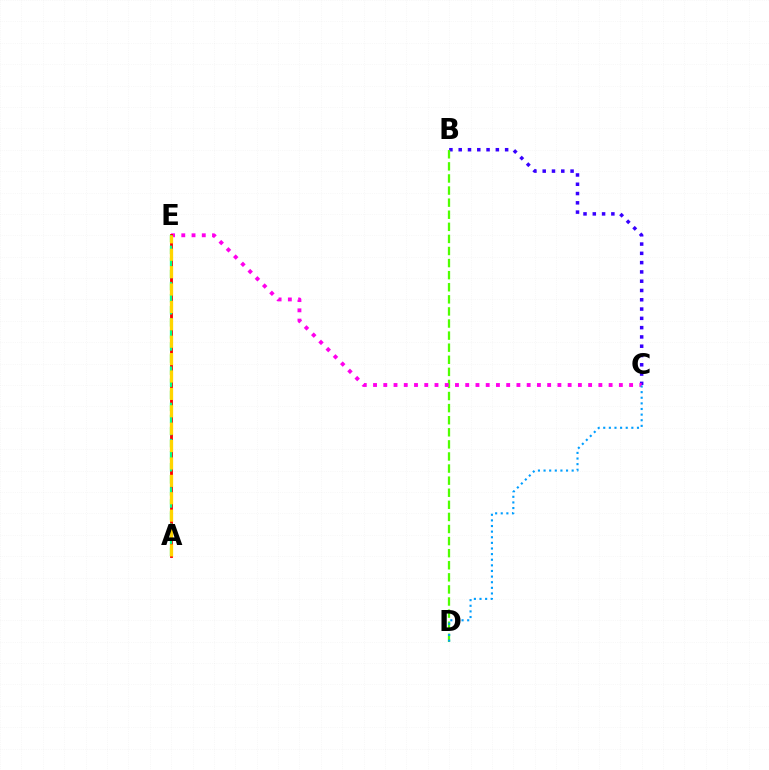{('B', 'C'): [{'color': '#3700ff', 'line_style': 'dotted', 'thickness': 2.52}], ('B', 'D'): [{'color': '#4fff00', 'line_style': 'dashed', 'thickness': 1.64}], ('C', 'E'): [{'color': '#ff00ed', 'line_style': 'dotted', 'thickness': 2.78}], ('A', 'E'): [{'color': '#ff0000', 'line_style': 'solid', 'thickness': 2.05}, {'color': '#00ff86', 'line_style': 'dashed', 'thickness': 1.64}, {'color': '#ffd500', 'line_style': 'dashed', 'thickness': 2.36}], ('C', 'D'): [{'color': '#009eff', 'line_style': 'dotted', 'thickness': 1.53}]}